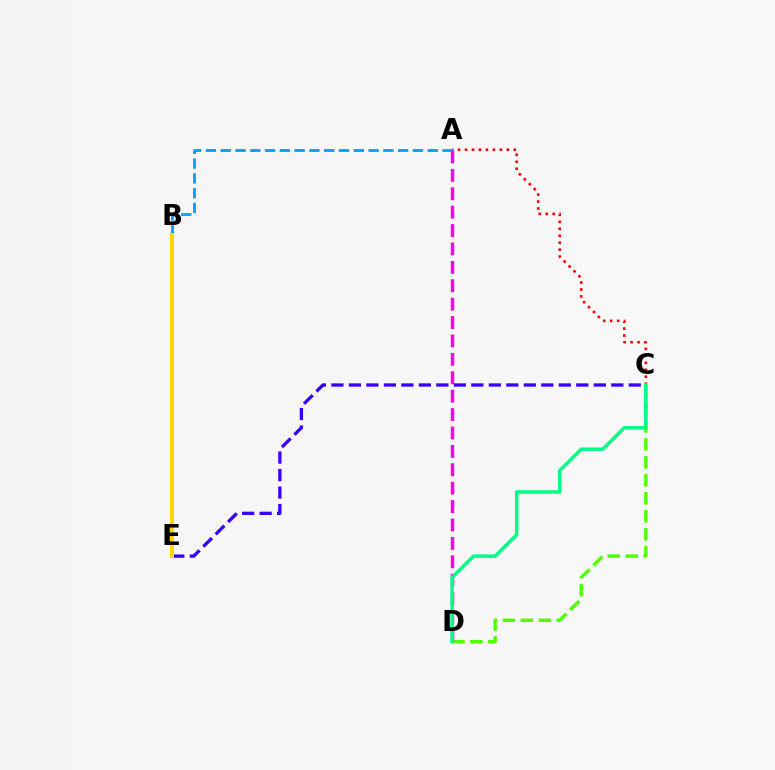{('C', 'D'): [{'color': '#4fff00', 'line_style': 'dashed', 'thickness': 2.44}, {'color': '#00ff86', 'line_style': 'solid', 'thickness': 2.51}], ('A', 'C'): [{'color': '#ff0000', 'line_style': 'dotted', 'thickness': 1.89}], ('A', 'D'): [{'color': '#ff00ed', 'line_style': 'dashed', 'thickness': 2.5}], ('A', 'B'): [{'color': '#009eff', 'line_style': 'dashed', 'thickness': 2.01}], ('C', 'E'): [{'color': '#3700ff', 'line_style': 'dashed', 'thickness': 2.38}], ('B', 'E'): [{'color': '#ffd500', 'line_style': 'solid', 'thickness': 2.86}]}